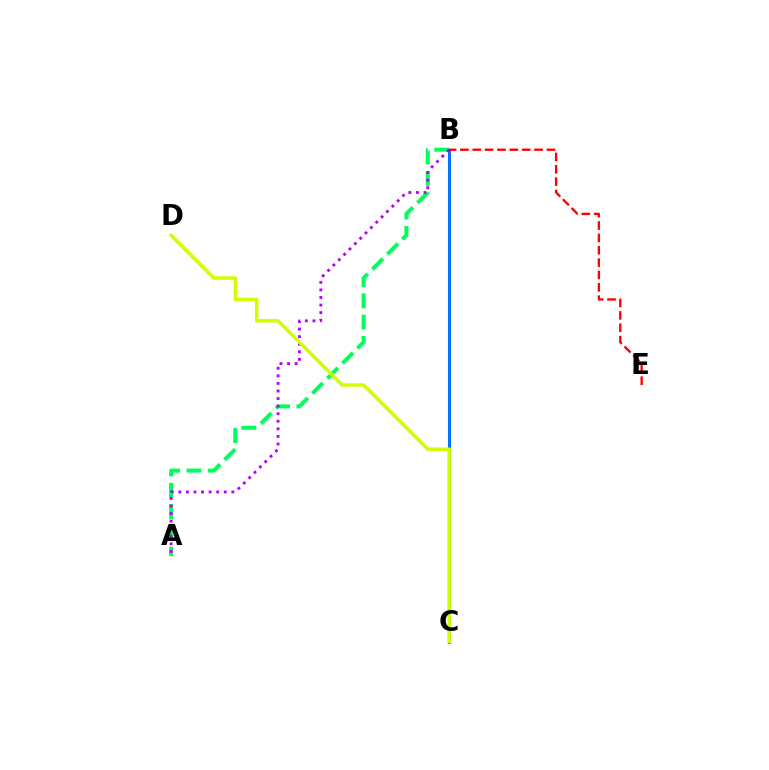{('A', 'B'): [{'color': '#00ff5c', 'line_style': 'dashed', 'thickness': 2.89}, {'color': '#b900ff', 'line_style': 'dotted', 'thickness': 2.06}], ('B', 'C'): [{'color': '#0074ff', 'line_style': 'solid', 'thickness': 2.2}], ('C', 'D'): [{'color': '#d1ff00', 'line_style': 'solid', 'thickness': 2.51}], ('B', 'E'): [{'color': '#ff0000', 'line_style': 'dashed', 'thickness': 1.68}]}